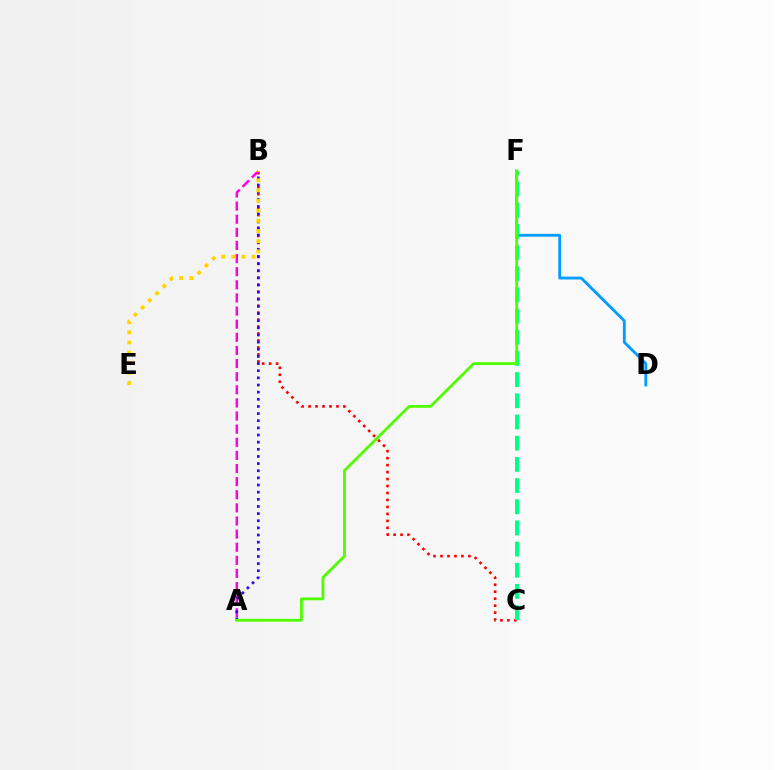{('B', 'C'): [{'color': '#ff0000', 'line_style': 'dotted', 'thickness': 1.89}], ('D', 'F'): [{'color': '#009eff', 'line_style': 'solid', 'thickness': 2.05}], ('C', 'F'): [{'color': '#00ff86', 'line_style': 'dashed', 'thickness': 2.88}], ('A', 'B'): [{'color': '#ff00ed', 'line_style': 'dashed', 'thickness': 1.78}, {'color': '#3700ff', 'line_style': 'dotted', 'thickness': 1.94}], ('B', 'E'): [{'color': '#ffd500', 'line_style': 'dotted', 'thickness': 2.76}], ('A', 'F'): [{'color': '#4fff00', 'line_style': 'solid', 'thickness': 2.01}]}